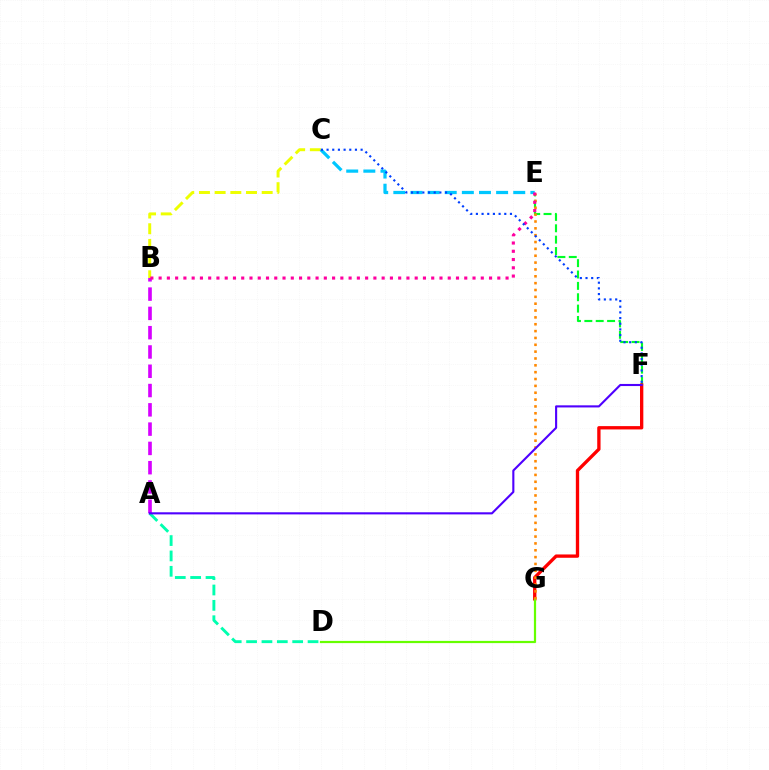{('B', 'C'): [{'color': '#eeff00', 'line_style': 'dashed', 'thickness': 2.13}], ('E', 'F'): [{'color': '#00ff27', 'line_style': 'dashed', 'thickness': 1.54}], ('A', 'B'): [{'color': '#d600ff', 'line_style': 'dashed', 'thickness': 2.62}], ('F', 'G'): [{'color': '#ff0000', 'line_style': 'solid', 'thickness': 2.39}], ('D', 'G'): [{'color': '#66ff00', 'line_style': 'solid', 'thickness': 1.59}], ('A', 'D'): [{'color': '#00ffaf', 'line_style': 'dashed', 'thickness': 2.09}], ('E', 'G'): [{'color': '#ff8800', 'line_style': 'dotted', 'thickness': 1.86}], ('C', 'E'): [{'color': '#00c7ff', 'line_style': 'dashed', 'thickness': 2.33}], ('B', 'E'): [{'color': '#ff00a0', 'line_style': 'dotted', 'thickness': 2.24}], ('C', 'F'): [{'color': '#003fff', 'line_style': 'dotted', 'thickness': 1.54}], ('A', 'F'): [{'color': '#4f00ff', 'line_style': 'solid', 'thickness': 1.52}]}